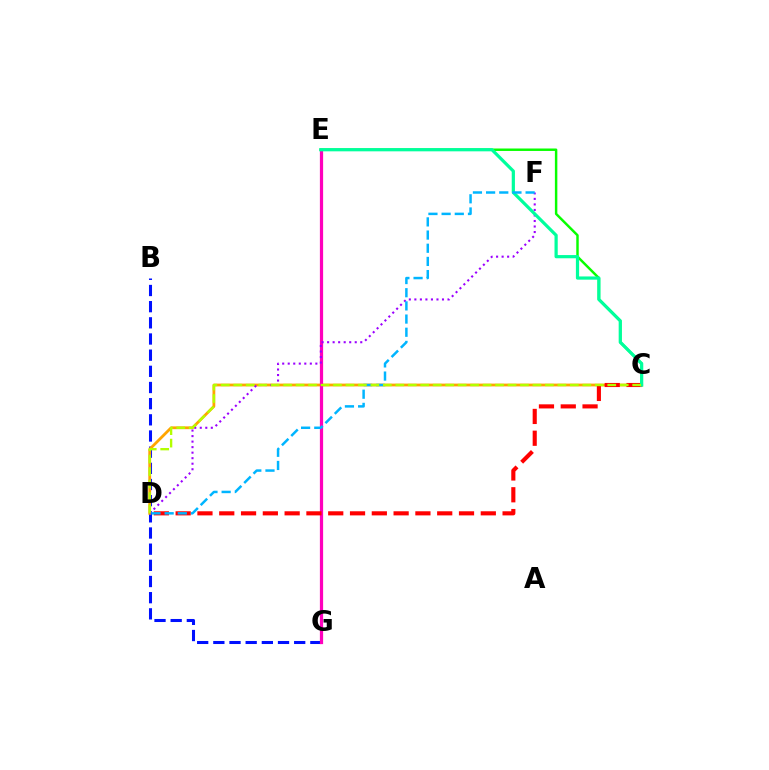{('B', 'G'): [{'color': '#0010ff', 'line_style': 'dashed', 'thickness': 2.2}], ('C', 'E'): [{'color': '#08ff00', 'line_style': 'solid', 'thickness': 1.77}, {'color': '#00ff9d', 'line_style': 'solid', 'thickness': 2.31}], ('C', 'D'): [{'color': '#ffa500', 'line_style': 'solid', 'thickness': 2.01}, {'color': '#ff0000', 'line_style': 'dashed', 'thickness': 2.96}, {'color': '#b3ff00', 'line_style': 'dashed', 'thickness': 1.69}], ('E', 'G'): [{'color': '#ff00bd', 'line_style': 'solid', 'thickness': 2.32}], ('D', 'F'): [{'color': '#9b00ff', 'line_style': 'dotted', 'thickness': 1.5}, {'color': '#00b5ff', 'line_style': 'dashed', 'thickness': 1.79}]}